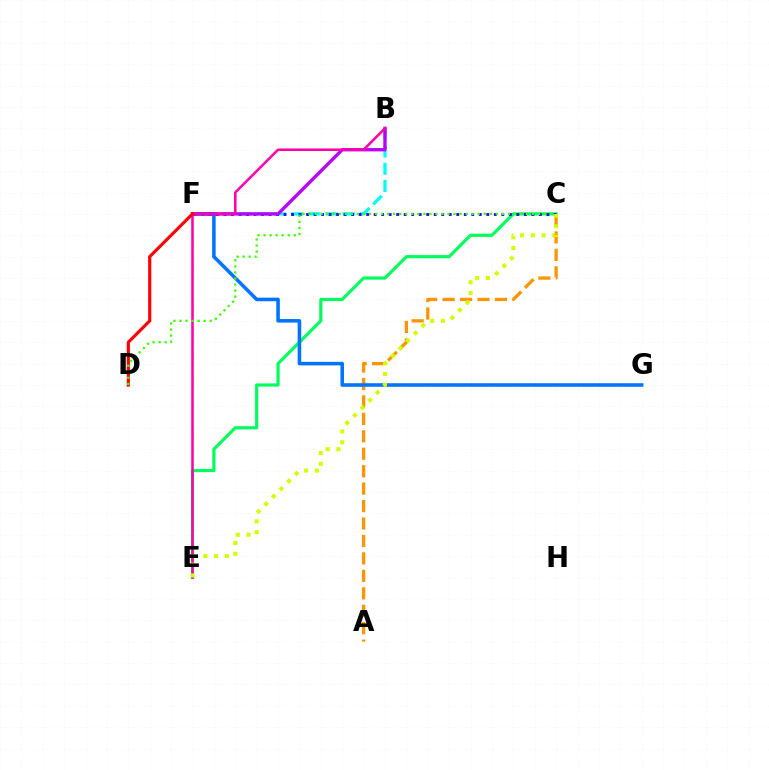{('B', 'F'): [{'color': '#00fff6', 'line_style': 'dashed', 'thickness': 2.34}, {'color': '#b900ff', 'line_style': 'solid', 'thickness': 2.4}], ('C', 'E'): [{'color': '#00ff5c', 'line_style': 'solid', 'thickness': 2.29}, {'color': '#d1ff00', 'line_style': 'dotted', 'thickness': 2.92}], ('A', 'C'): [{'color': '#ff9400', 'line_style': 'dashed', 'thickness': 2.37}], ('C', 'F'): [{'color': '#2500ff', 'line_style': 'dotted', 'thickness': 2.04}], ('F', 'G'): [{'color': '#0074ff', 'line_style': 'solid', 'thickness': 2.56}], ('B', 'E'): [{'color': '#ff00ac', 'line_style': 'solid', 'thickness': 1.84}], ('D', 'F'): [{'color': '#ff0000', 'line_style': 'solid', 'thickness': 2.27}], ('C', 'D'): [{'color': '#3dff00', 'line_style': 'dotted', 'thickness': 1.64}]}